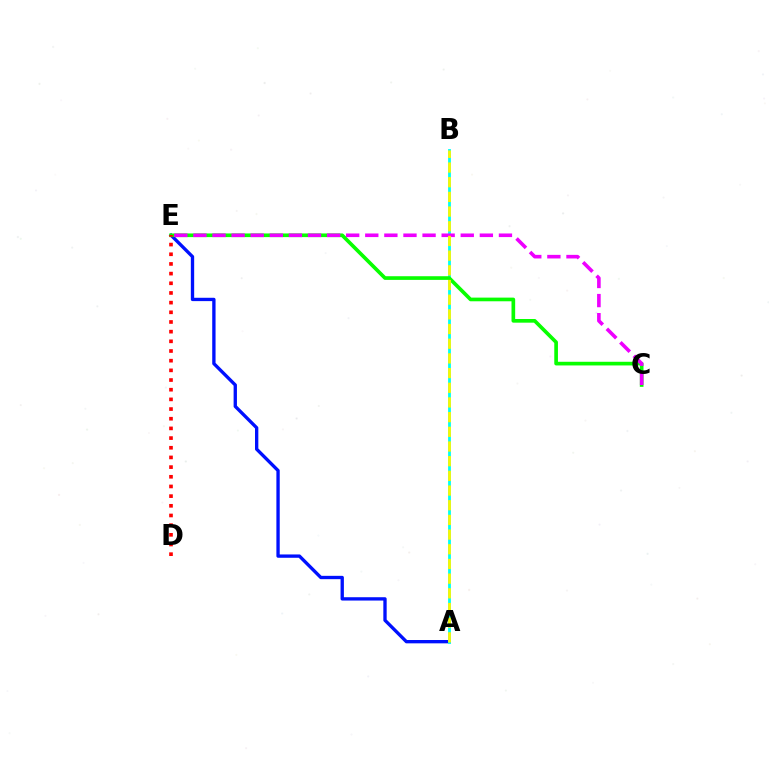{('A', 'E'): [{'color': '#0010ff', 'line_style': 'solid', 'thickness': 2.4}], ('A', 'B'): [{'color': '#00fff6', 'line_style': 'solid', 'thickness': 2.03}, {'color': '#fcf500', 'line_style': 'dashed', 'thickness': 1.99}], ('C', 'E'): [{'color': '#08ff00', 'line_style': 'solid', 'thickness': 2.64}, {'color': '#ee00ff', 'line_style': 'dashed', 'thickness': 2.59}], ('D', 'E'): [{'color': '#ff0000', 'line_style': 'dotted', 'thickness': 2.63}]}